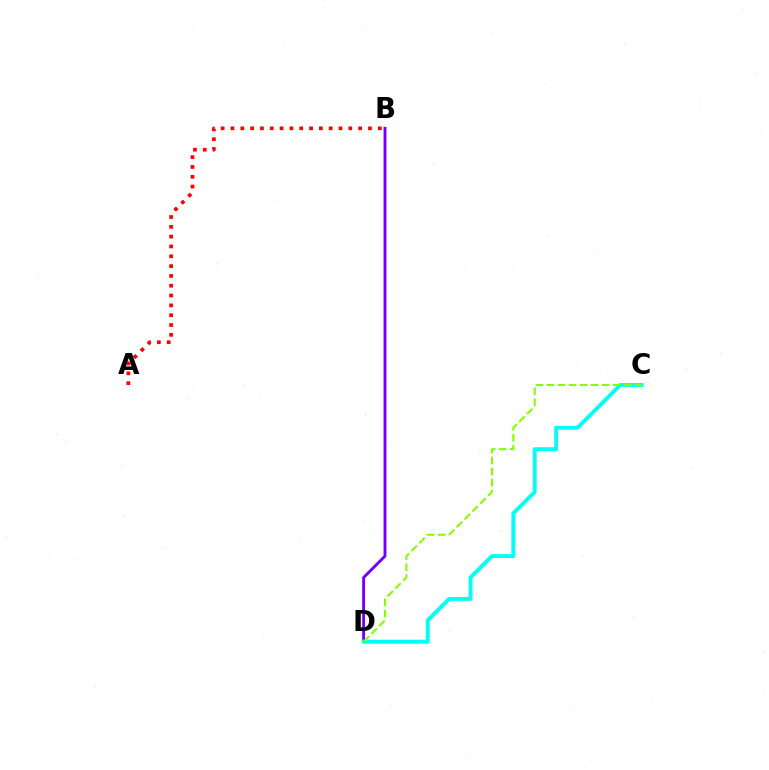{('B', 'D'): [{'color': '#7200ff', 'line_style': 'solid', 'thickness': 2.07}], ('C', 'D'): [{'color': '#00fff6', 'line_style': 'solid', 'thickness': 2.79}, {'color': '#84ff00', 'line_style': 'dashed', 'thickness': 1.5}], ('A', 'B'): [{'color': '#ff0000', 'line_style': 'dotted', 'thickness': 2.67}]}